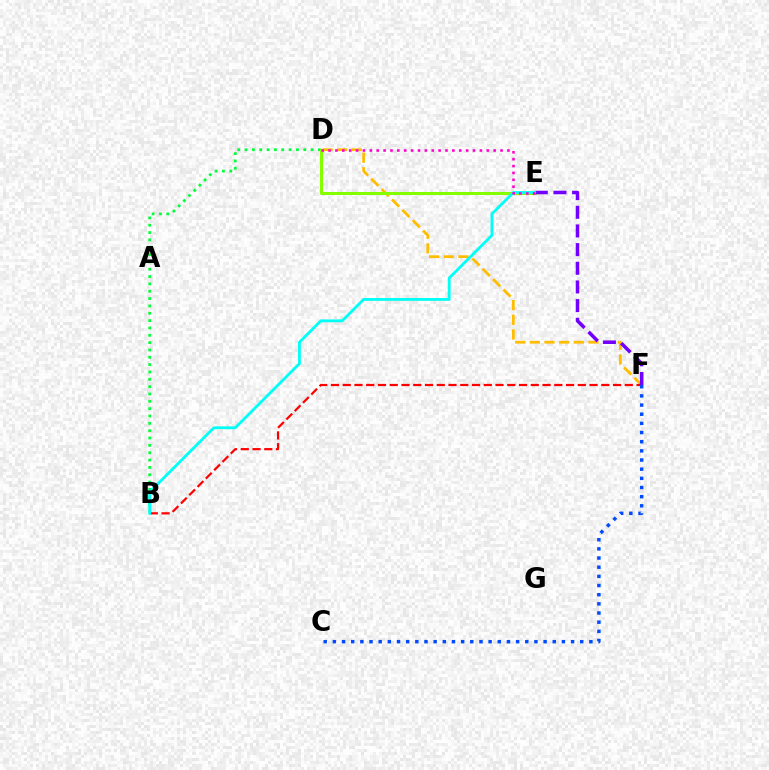{('D', 'F'): [{'color': '#ffbd00', 'line_style': 'dashed', 'thickness': 1.99}], ('B', 'D'): [{'color': '#00ff39', 'line_style': 'dotted', 'thickness': 1.99}], ('B', 'F'): [{'color': '#ff0000', 'line_style': 'dashed', 'thickness': 1.6}], ('C', 'F'): [{'color': '#004bff', 'line_style': 'dotted', 'thickness': 2.49}], ('D', 'E'): [{'color': '#84ff00', 'line_style': 'solid', 'thickness': 2.16}, {'color': '#ff00cf', 'line_style': 'dotted', 'thickness': 1.87}], ('E', 'F'): [{'color': '#7200ff', 'line_style': 'dashed', 'thickness': 2.54}], ('B', 'E'): [{'color': '#00fff6', 'line_style': 'solid', 'thickness': 2.03}]}